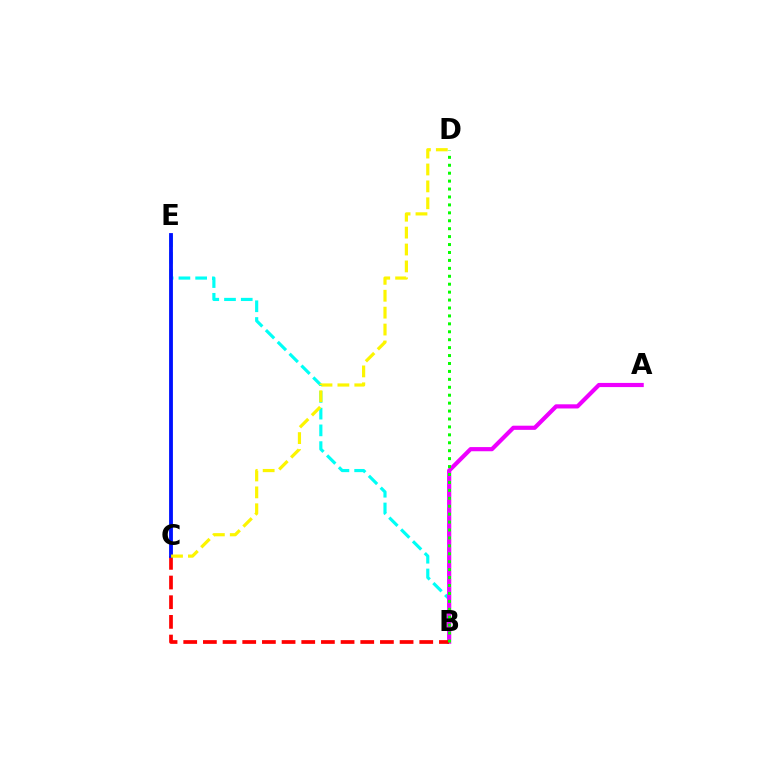{('B', 'E'): [{'color': '#00fff6', 'line_style': 'dashed', 'thickness': 2.27}], ('A', 'B'): [{'color': '#ee00ff', 'line_style': 'solid', 'thickness': 3.0}], ('B', 'C'): [{'color': '#ff0000', 'line_style': 'dashed', 'thickness': 2.67}], ('C', 'E'): [{'color': '#0010ff', 'line_style': 'solid', 'thickness': 2.75}], ('B', 'D'): [{'color': '#08ff00', 'line_style': 'dotted', 'thickness': 2.15}], ('C', 'D'): [{'color': '#fcf500', 'line_style': 'dashed', 'thickness': 2.3}]}